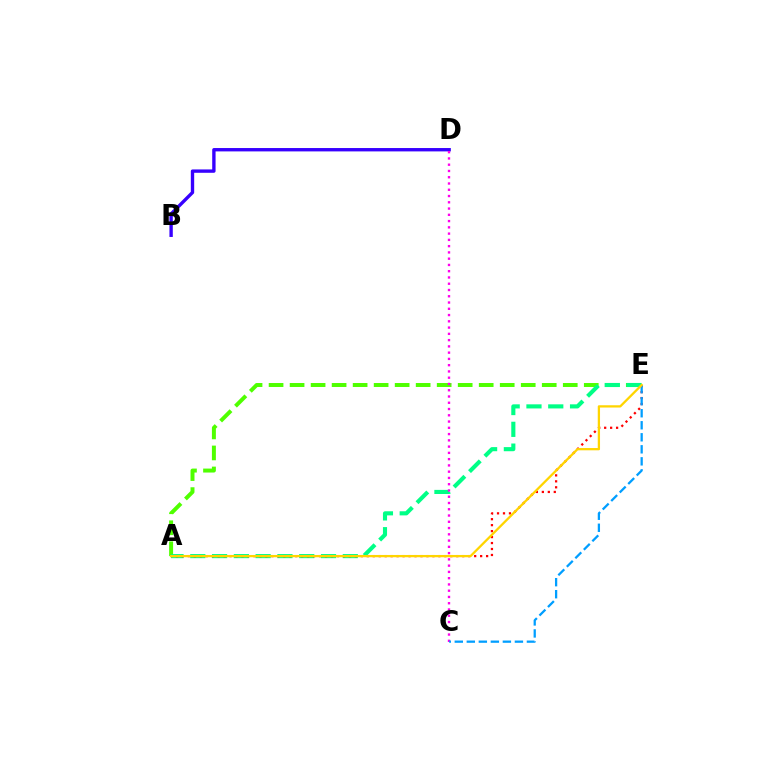{('A', 'E'): [{'color': '#4fff00', 'line_style': 'dashed', 'thickness': 2.85}, {'color': '#00ff86', 'line_style': 'dashed', 'thickness': 2.96}, {'color': '#ff0000', 'line_style': 'dotted', 'thickness': 1.62}, {'color': '#ffd500', 'line_style': 'solid', 'thickness': 1.64}], ('B', 'D'): [{'color': '#3700ff', 'line_style': 'solid', 'thickness': 2.42}], ('C', 'D'): [{'color': '#ff00ed', 'line_style': 'dotted', 'thickness': 1.7}], ('C', 'E'): [{'color': '#009eff', 'line_style': 'dashed', 'thickness': 1.63}]}